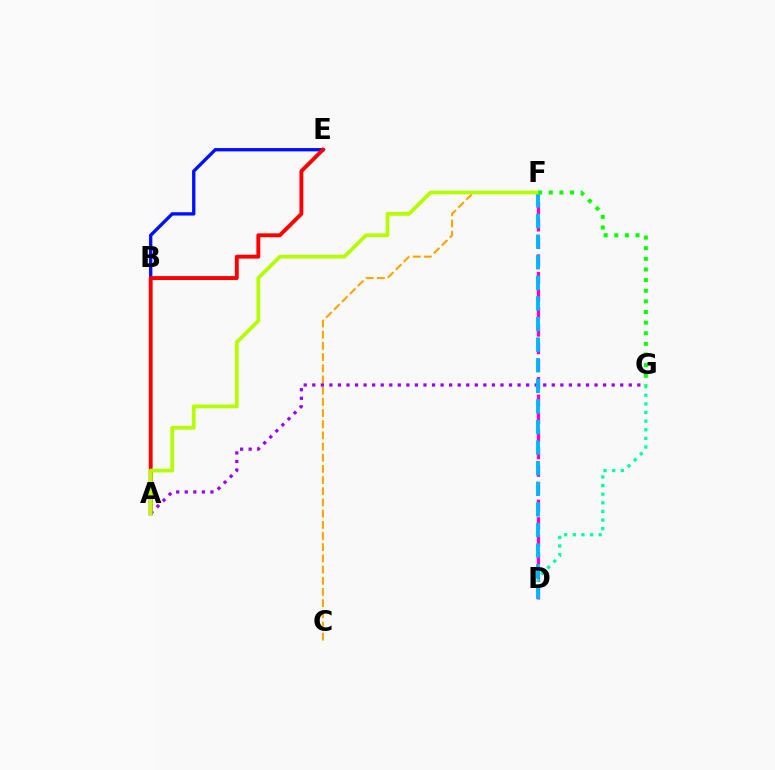{('B', 'E'): [{'color': '#0010ff', 'line_style': 'solid', 'thickness': 2.4}], ('A', 'E'): [{'color': '#ff0000', 'line_style': 'solid', 'thickness': 2.8}], ('D', 'F'): [{'color': '#ff00bd', 'line_style': 'dashed', 'thickness': 2.38}, {'color': '#00b5ff', 'line_style': 'dashed', 'thickness': 2.8}], ('C', 'F'): [{'color': '#ffa500', 'line_style': 'dashed', 'thickness': 1.52}], ('A', 'G'): [{'color': '#9b00ff', 'line_style': 'dotted', 'thickness': 2.32}], ('D', 'G'): [{'color': '#00ff9d', 'line_style': 'dotted', 'thickness': 2.34}], ('A', 'F'): [{'color': '#b3ff00', 'line_style': 'solid', 'thickness': 2.69}], ('F', 'G'): [{'color': '#08ff00', 'line_style': 'dotted', 'thickness': 2.89}]}